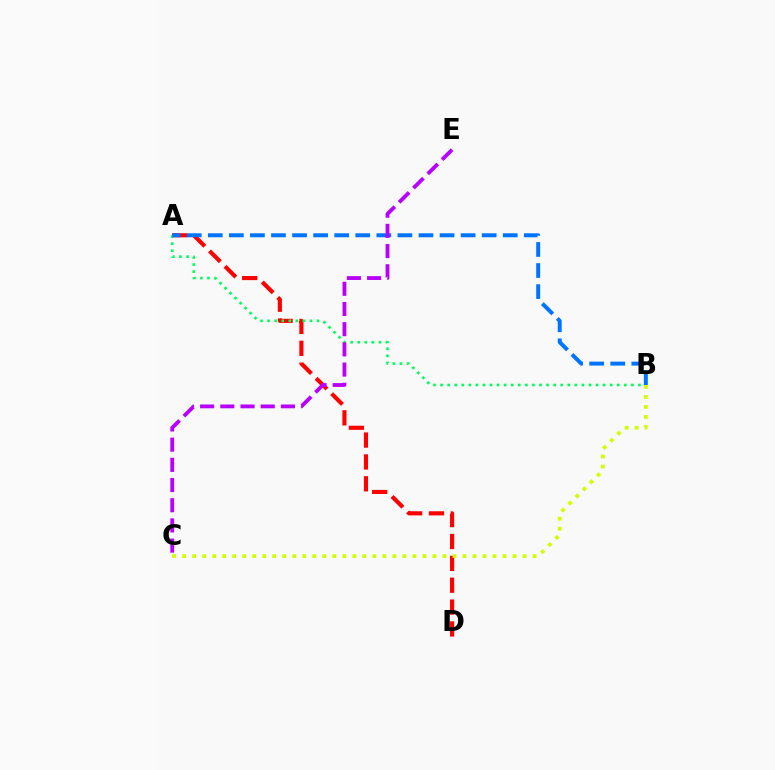{('A', 'D'): [{'color': '#ff0000', 'line_style': 'dashed', 'thickness': 2.97}], ('A', 'B'): [{'color': '#00ff5c', 'line_style': 'dotted', 'thickness': 1.92}, {'color': '#0074ff', 'line_style': 'dashed', 'thickness': 2.86}], ('C', 'E'): [{'color': '#b900ff', 'line_style': 'dashed', 'thickness': 2.74}], ('B', 'C'): [{'color': '#d1ff00', 'line_style': 'dotted', 'thickness': 2.72}]}